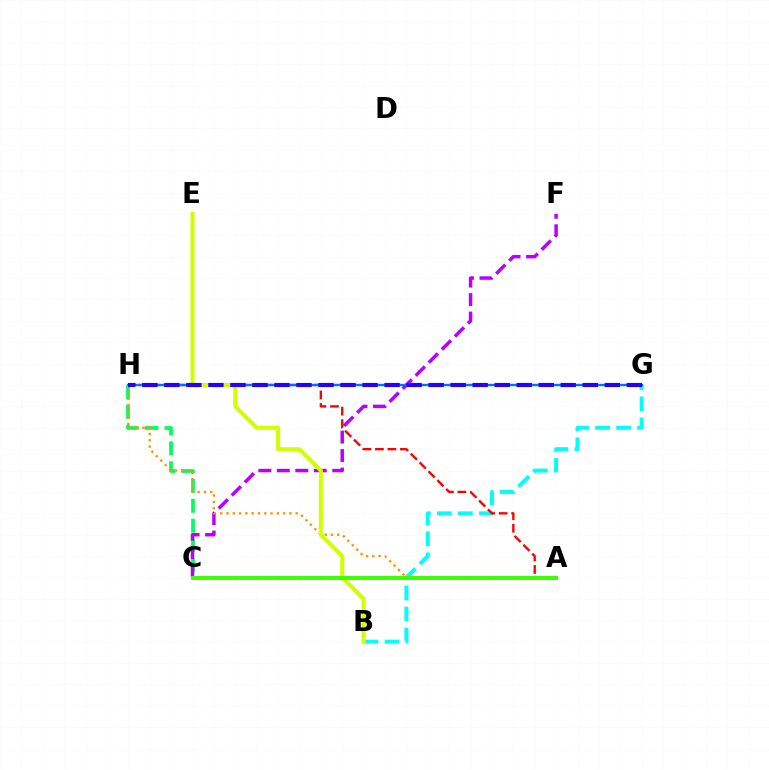{('B', 'G'): [{'color': '#00fff6', 'line_style': 'dashed', 'thickness': 2.86}], ('C', 'H'): [{'color': '#00ff5c', 'line_style': 'dashed', 'thickness': 2.7}], ('C', 'F'): [{'color': '#b900ff', 'line_style': 'dashed', 'thickness': 2.51}], ('A', 'H'): [{'color': '#ff0000', 'line_style': 'dashed', 'thickness': 1.7}, {'color': '#ff9400', 'line_style': 'dotted', 'thickness': 1.71}], ('G', 'H'): [{'color': '#0074ff', 'line_style': 'solid', 'thickness': 1.72}, {'color': '#2500ff', 'line_style': 'dashed', 'thickness': 2.99}], ('B', 'E'): [{'color': '#d1ff00', 'line_style': 'solid', 'thickness': 2.89}], ('A', 'C'): [{'color': '#ff00ac', 'line_style': 'dotted', 'thickness': 1.52}, {'color': '#3dff00', 'line_style': 'solid', 'thickness': 2.85}]}